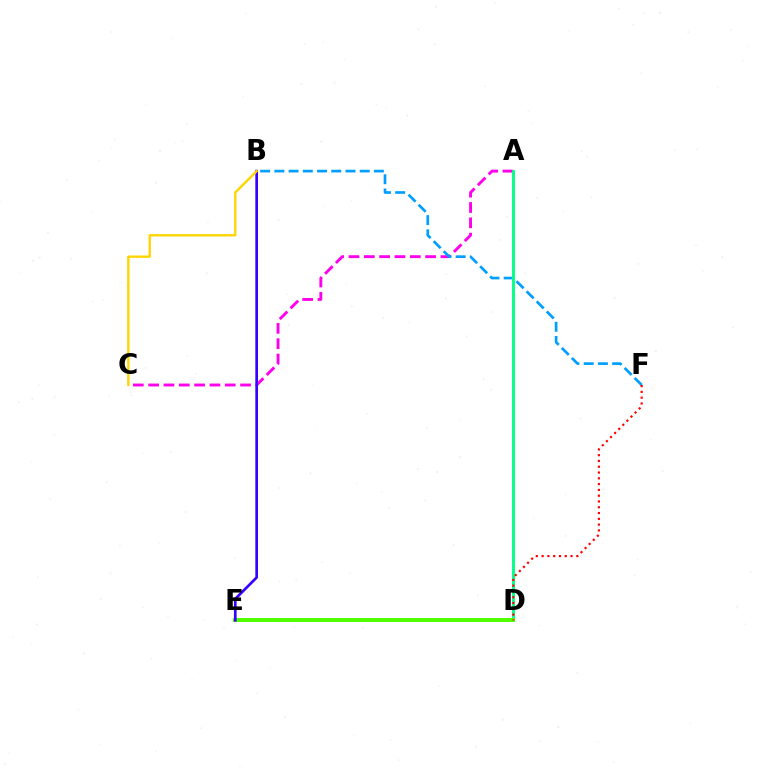{('A', 'C'): [{'color': '#ff00ed', 'line_style': 'dashed', 'thickness': 2.08}], ('B', 'F'): [{'color': '#009eff', 'line_style': 'dashed', 'thickness': 1.93}], ('A', 'D'): [{'color': '#00ff86', 'line_style': 'solid', 'thickness': 2.07}], ('D', 'E'): [{'color': '#4fff00', 'line_style': 'solid', 'thickness': 2.85}], ('B', 'E'): [{'color': '#3700ff', 'line_style': 'solid', 'thickness': 1.93}], ('B', 'C'): [{'color': '#ffd500', 'line_style': 'solid', 'thickness': 1.7}], ('D', 'F'): [{'color': '#ff0000', 'line_style': 'dotted', 'thickness': 1.57}]}